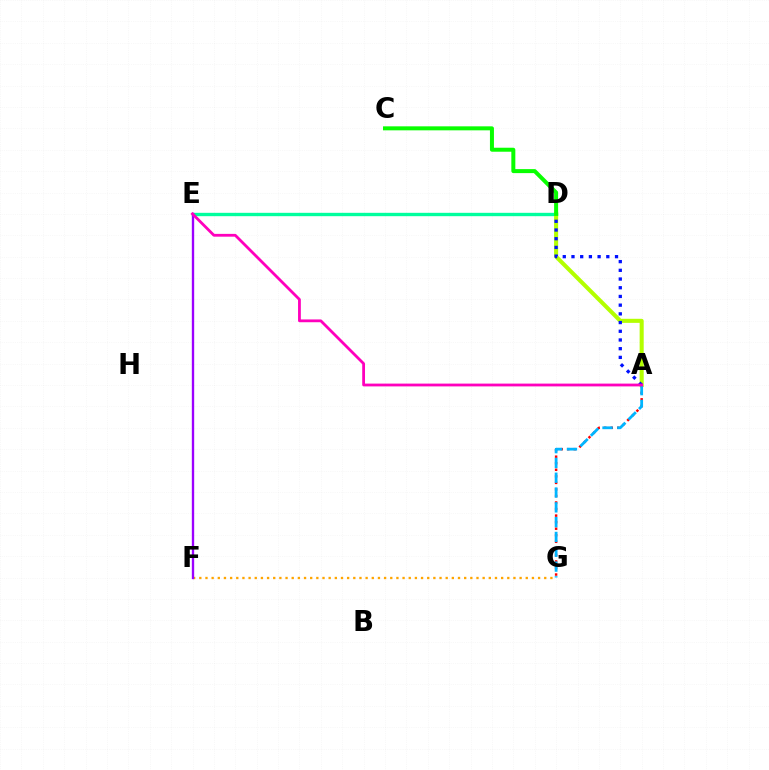{('F', 'G'): [{'color': '#ffa500', 'line_style': 'dotted', 'thickness': 1.67}], ('A', 'G'): [{'color': '#ff0000', 'line_style': 'dotted', 'thickness': 1.78}, {'color': '#00b5ff', 'line_style': 'dashed', 'thickness': 2.01}], ('D', 'E'): [{'color': '#00ff9d', 'line_style': 'solid', 'thickness': 2.42}], ('A', 'D'): [{'color': '#b3ff00', 'line_style': 'solid', 'thickness': 2.93}, {'color': '#0010ff', 'line_style': 'dotted', 'thickness': 2.37}], ('C', 'D'): [{'color': '#08ff00', 'line_style': 'solid', 'thickness': 2.88}], ('E', 'F'): [{'color': '#9b00ff', 'line_style': 'solid', 'thickness': 1.7}], ('A', 'E'): [{'color': '#ff00bd', 'line_style': 'solid', 'thickness': 2.01}]}